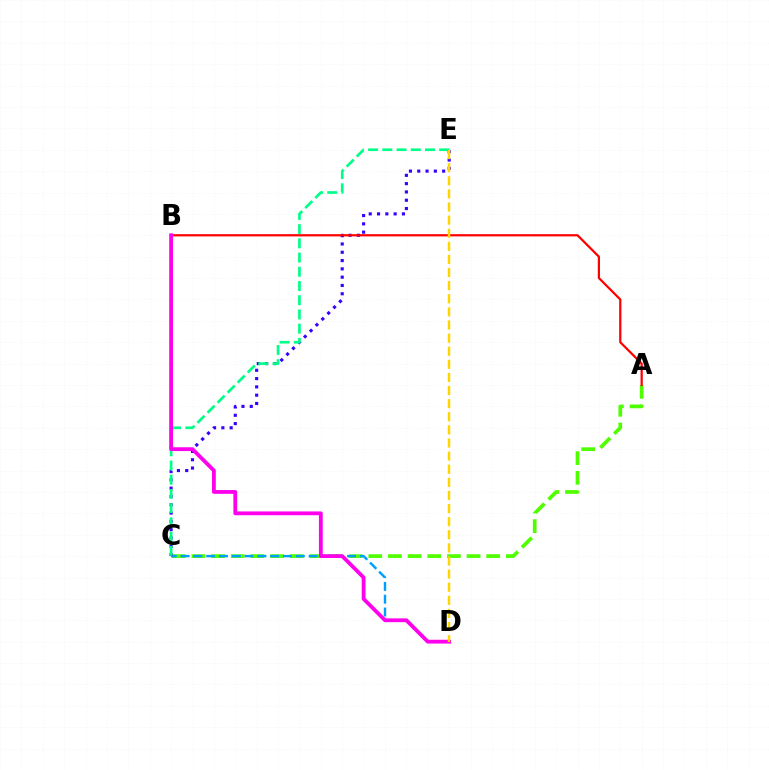{('A', 'C'): [{'color': '#4fff00', 'line_style': 'dashed', 'thickness': 2.67}], ('C', 'D'): [{'color': '#009eff', 'line_style': 'dashed', 'thickness': 1.74}], ('C', 'E'): [{'color': '#3700ff', 'line_style': 'dotted', 'thickness': 2.25}, {'color': '#00ff86', 'line_style': 'dashed', 'thickness': 1.93}], ('A', 'B'): [{'color': '#ff0000', 'line_style': 'solid', 'thickness': 1.6}], ('B', 'D'): [{'color': '#ff00ed', 'line_style': 'solid', 'thickness': 2.74}], ('D', 'E'): [{'color': '#ffd500', 'line_style': 'dashed', 'thickness': 1.78}]}